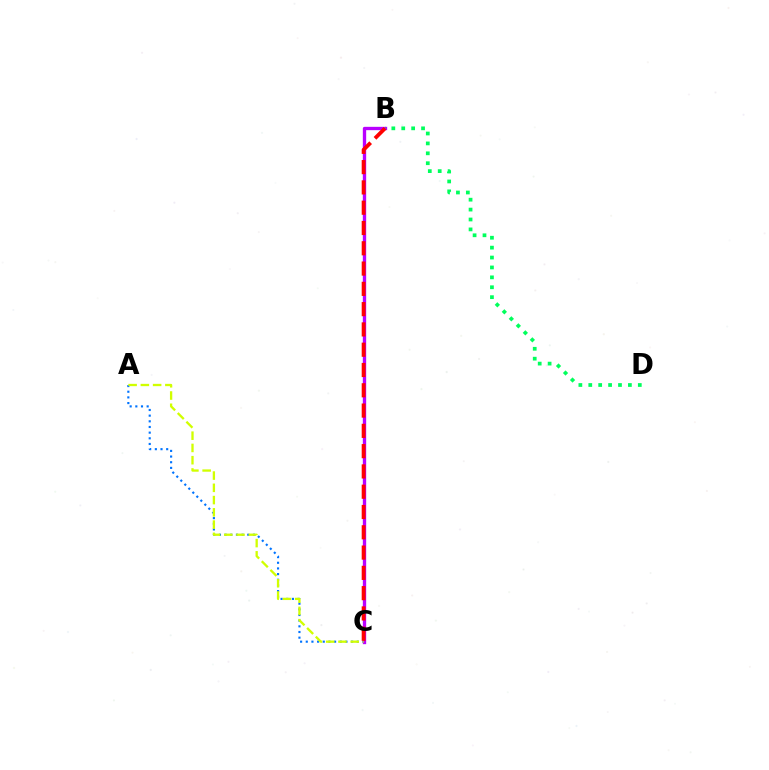{('A', 'C'): [{'color': '#0074ff', 'line_style': 'dotted', 'thickness': 1.54}, {'color': '#d1ff00', 'line_style': 'dashed', 'thickness': 1.66}], ('B', 'C'): [{'color': '#b900ff', 'line_style': 'solid', 'thickness': 2.4}, {'color': '#ff0000', 'line_style': 'dashed', 'thickness': 2.76}], ('B', 'D'): [{'color': '#00ff5c', 'line_style': 'dotted', 'thickness': 2.69}]}